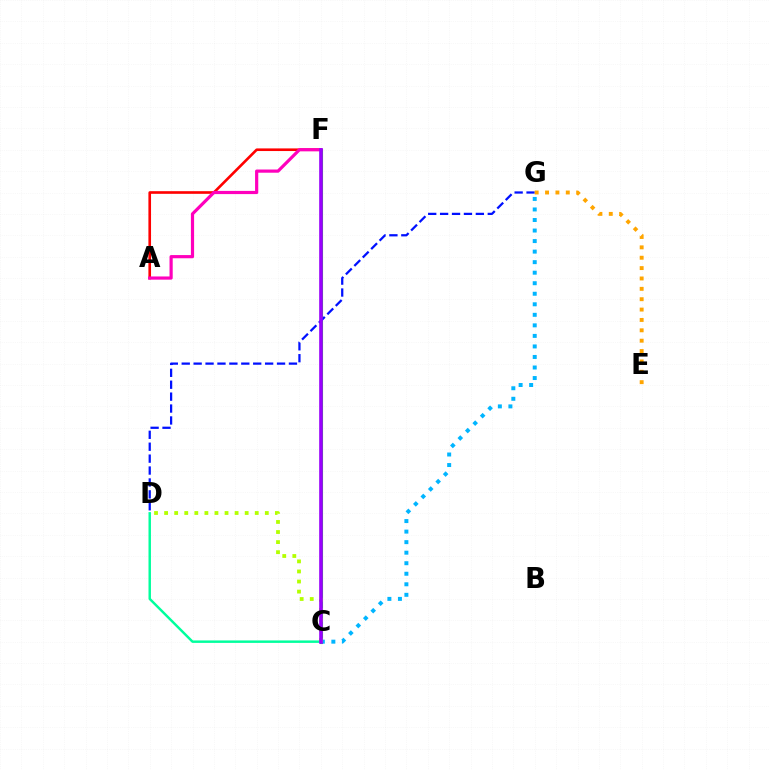{('C', 'F'): [{'color': '#08ff00', 'line_style': 'solid', 'thickness': 2.23}, {'color': '#9b00ff', 'line_style': 'solid', 'thickness': 2.61}], ('C', 'D'): [{'color': '#00ff9d', 'line_style': 'solid', 'thickness': 1.77}, {'color': '#b3ff00', 'line_style': 'dotted', 'thickness': 2.74}], ('D', 'G'): [{'color': '#0010ff', 'line_style': 'dashed', 'thickness': 1.62}], ('C', 'G'): [{'color': '#00b5ff', 'line_style': 'dotted', 'thickness': 2.86}], ('A', 'F'): [{'color': '#ff0000', 'line_style': 'solid', 'thickness': 1.89}, {'color': '#ff00bd', 'line_style': 'solid', 'thickness': 2.3}], ('E', 'G'): [{'color': '#ffa500', 'line_style': 'dotted', 'thickness': 2.82}]}